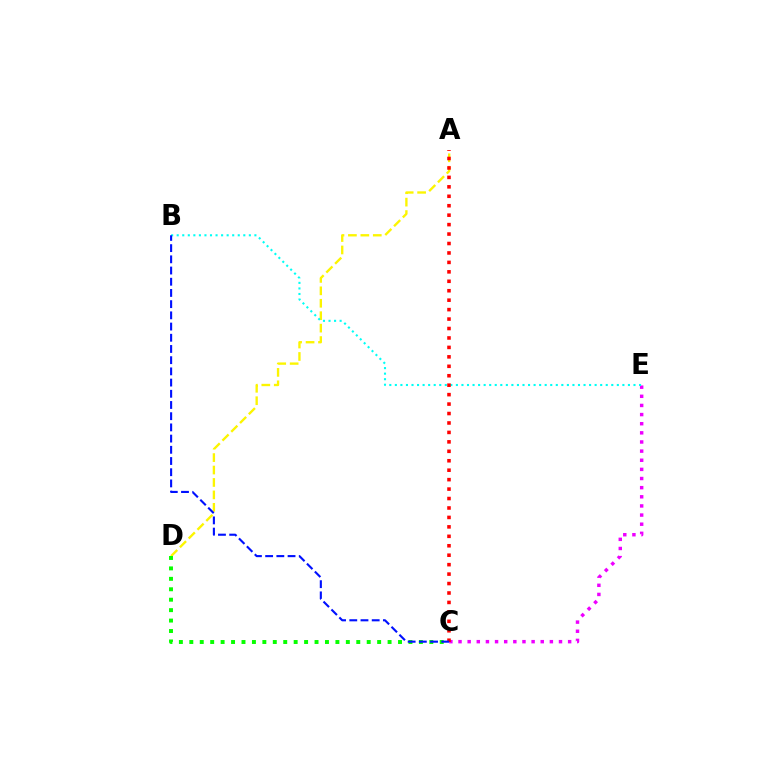{('A', 'D'): [{'color': '#fcf500', 'line_style': 'dashed', 'thickness': 1.69}], ('C', 'E'): [{'color': '#ee00ff', 'line_style': 'dotted', 'thickness': 2.48}], ('B', 'E'): [{'color': '#00fff6', 'line_style': 'dotted', 'thickness': 1.51}], ('C', 'D'): [{'color': '#08ff00', 'line_style': 'dotted', 'thickness': 2.84}], ('A', 'C'): [{'color': '#ff0000', 'line_style': 'dotted', 'thickness': 2.57}], ('B', 'C'): [{'color': '#0010ff', 'line_style': 'dashed', 'thickness': 1.52}]}